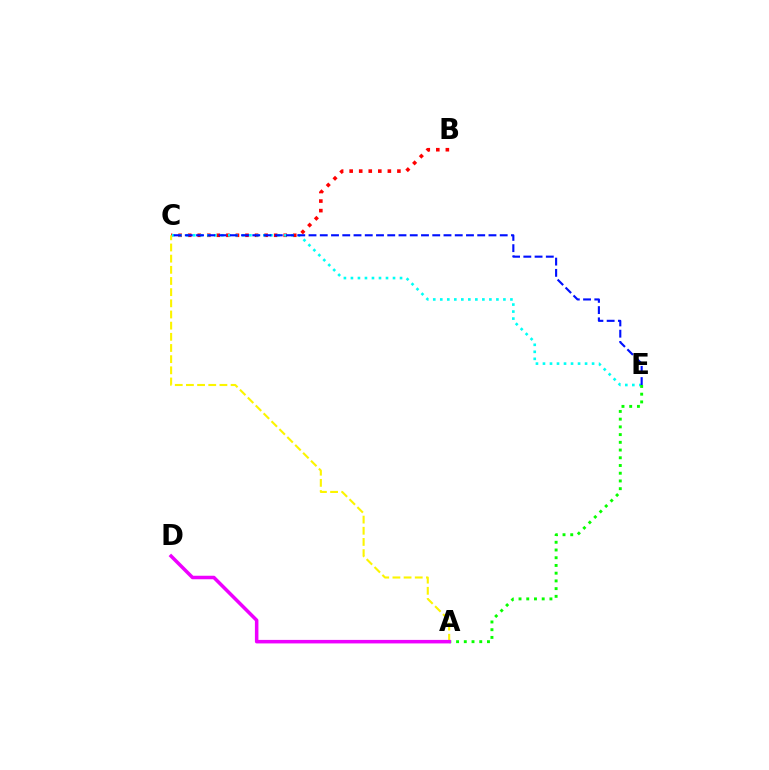{('B', 'C'): [{'color': '#ff0000', 'line_style': 'dotted', 'thickness': 2.6}], ('A', 'C'): [{'color': '#fcf500', 'line_style': 'dashed', 'thickness': 1.52}], ('C', 'E'): [{'color': '#00fff6', 'line_style': 'dotted', 'thickness': 1.91}, {'color': '#0010ff', 'line_style': 'dashed', 'thickness': 1.53}], ('A', 'E'): [{'color': '#08ff00', 'line_style': 'dotted', 'thickness': 2.1}], ('A', 'D'): [{'color': '#ee00ff', 'line_style': 'solid', 'thickness': 2.53}]}